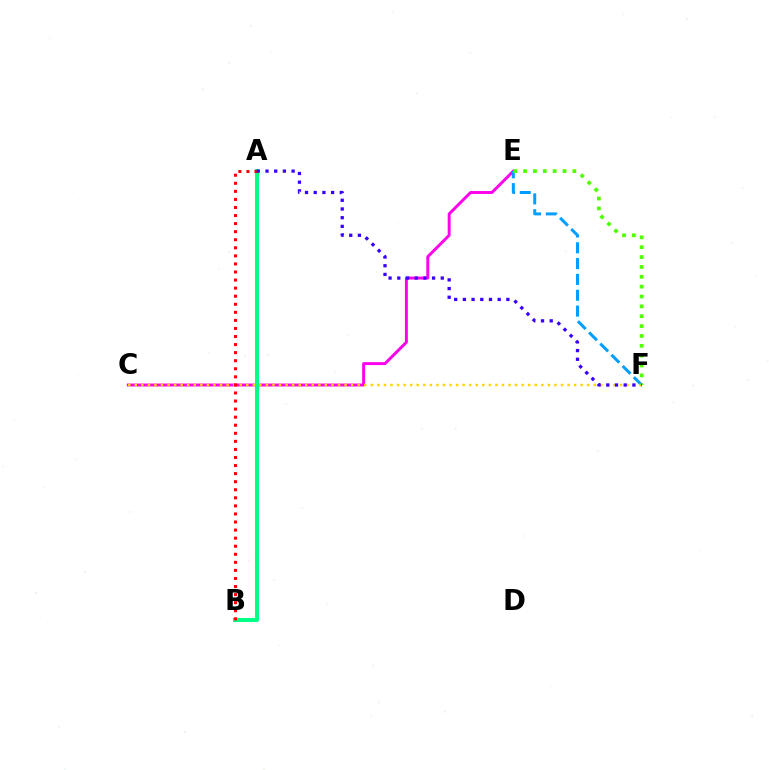{('C', 'E'): [{'color': '#ff00ed', 'line_style': 'solid', 'thickness': 2.11}], ('A', 'B'): [{'color': '#00ff86', 'line_style': 'solid', 'thickness': 2.91}, {'color': '#ff0000', 'line_style': 'dotted', 'thickness': 2.19}], ('E', 'F'): [{'color': '#009eff', 'line_style': 'dashed', 'thickness': 2.15}, {'color': '#4fff00', 'line_style': 'dotted', 'thickness': 2.68}], ('C', 'F'): [{'color': '#ffd500', 'line_style': 'dotted', 'thickness': 1.78}], ('A', 'F'): [{'color': '#3700ff', 'line_style': 'dotted', 'thickness': 2.36}]}